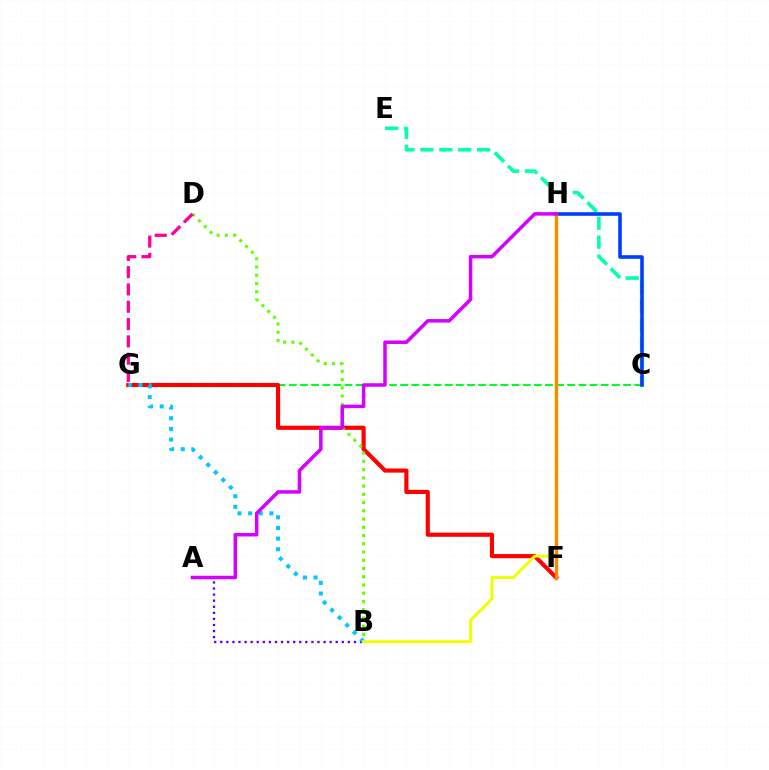{('C', 'G'): [{'color': '#00ff27', 'line_style': 'dashed', 'thickness': 1.51}], ('F', 'G'): [{'color': '#ff0000', 'line_style': 'solid', 'thickness': 2.98}], ('B', 'D'): [{'color': '#66ff00', 'line_style': 'dotted', 'thickness': 2.24}], ('A', 'B'): [{'color': '#4f00ff', 'line_style': 'dotted', 'thickness': 1.65}], ('D', 'G'): [{'color': '#ff00a0', 'line_style': 'dashed', 'thickness': 2.35}], ('B', 'G'): [{'color': '#00c7ff', 'line_style': 'dotted', 'thickness': 2.89}], ('C', 'E'): [{'color': '#00ffaf', 'line_style': 'dashed', 'thickness': 2.57}], ('C', 'H'): [{'color': '#003fff', 'line_style': 'solid', 'thickness': 2.6}], ('B', 'H'): [{'color': '#eeff00', 'line_style': 'solid', 'thickness': 2.13}], ('F', 'H'): [{'color': '#ff8800', 'line_style': 'solid', 'thickness': 2.35}], ('A', 'H'): [{'color': '#d600ff', 'line_style': 'solid', 'thickness': 2.53}]}